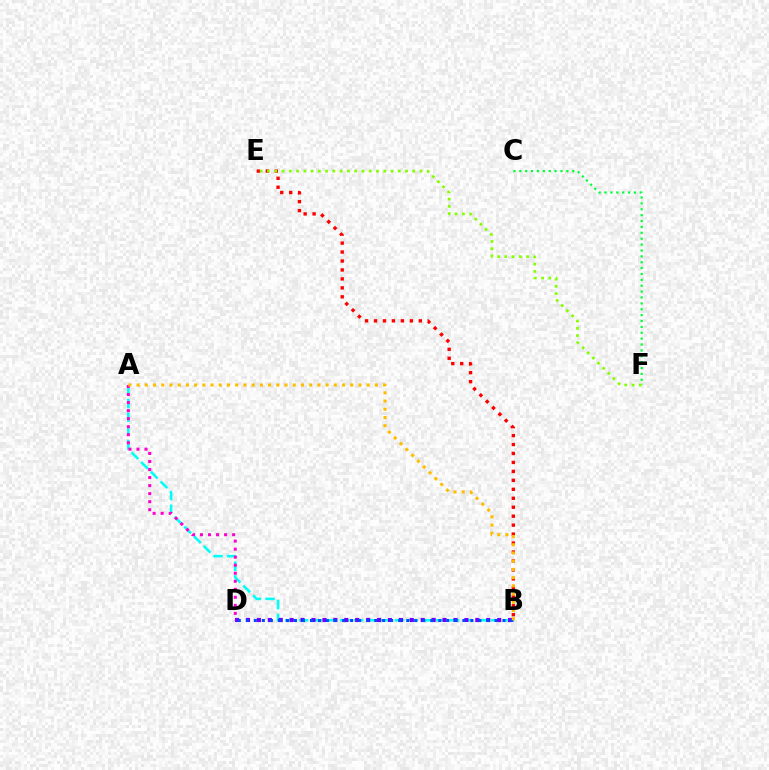{('A', 'B'): [{'color': '#00fff6', 'line_style': 'dashed', 'thickness': 1.86}, {'color': '#ffbd00', 'line_style': 'dotted', 'thickness': 2.23}], ('B', 'D'): [{'color': '#7200ff', 'line_style': 'dotted', 'thickness': 2.97}, {'color': '#004bff', 'line_style': 'dotted', 'thickness': 2.18}], ('C', 'F'): [{'color': '#00ff39', 'line_style': 'dotted', 'thickness': 1.6}], ('B', 'E'): [{'color': '#ff0000', 'line_style': 'dotted', 'thickness': 2.43}], ('E', 'F'): [{'color': '#84ff00', 'line_style': 'dotted', 'thickness': 1.97}], ('A', 'D'): [{'color': '#ff00cf', 'line_style': 'dotted', 'thickness': 2.18}]}